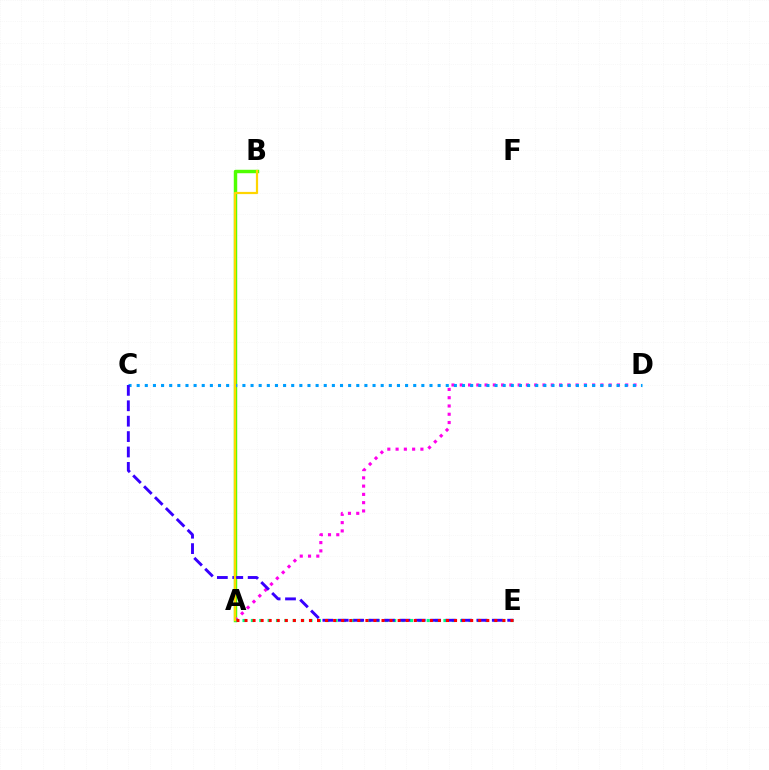{('A', 'B'): [{'color': '#4fff00', 'line_style': 'solid', 'thickness': 2.49}, {'color': '#ffd500', 'line_style': 'solid', 'thickness': 1.6}], ('A', 'D'): [{'color': '#ff00ed', 'line_style': 'dotted', 'thickness': 2.25}], ('A', 'E'): [{'color': '#00ff86', 'line_style': 'dotted', 'thickness': 2.27}, {'color': '#ff0000', 'line_style': 'dotted', 'thickness': 2.19}], ('C', 'D'): [{'color': '#009eff', 'line_style': 'dotted', 'thickness': 2.21}], ('C', 'E'): [{'color': '#3700ff', 'line_style': 'dashed', 'thickness': 2.09}]}